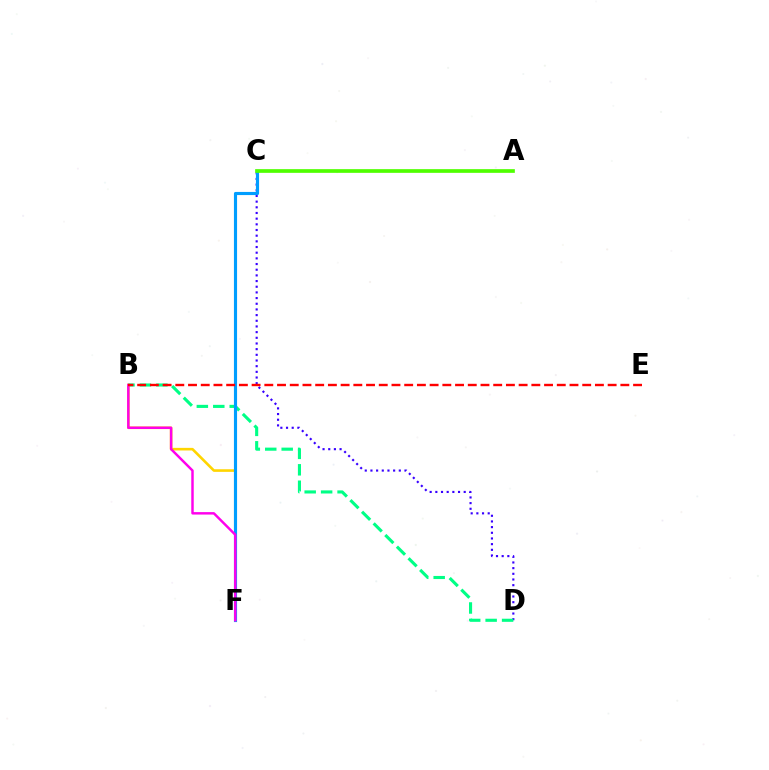{('B', 'F'): [{'color': '#ffd500', 'line_style': 'solid', 'thickness': 1.88}, {'color': '#ff00ed', 'line_style': 'solid', 'thickness': 1.76}], ('C', 'D'): [{'color': '#3700ff', 'line_style': 'dotted', 'thickness': 1.54}], ('B', 'D'): [{'color': '#00ff86', 'line_style': 'dashed', 'thickness': 2.23}], ('C', 'F'): [{'color': '#009eff', 'line_style': 'solid', 'thickness': 2.26}], ('A', 'C'): [{'color': '#4fff00', 'line_style': 'solid', 'thickness': 2.65}], ('B', 'E'): [{'color': '#ff0000', 'line_style': 'dashed', 'thickness': 1.73}]}